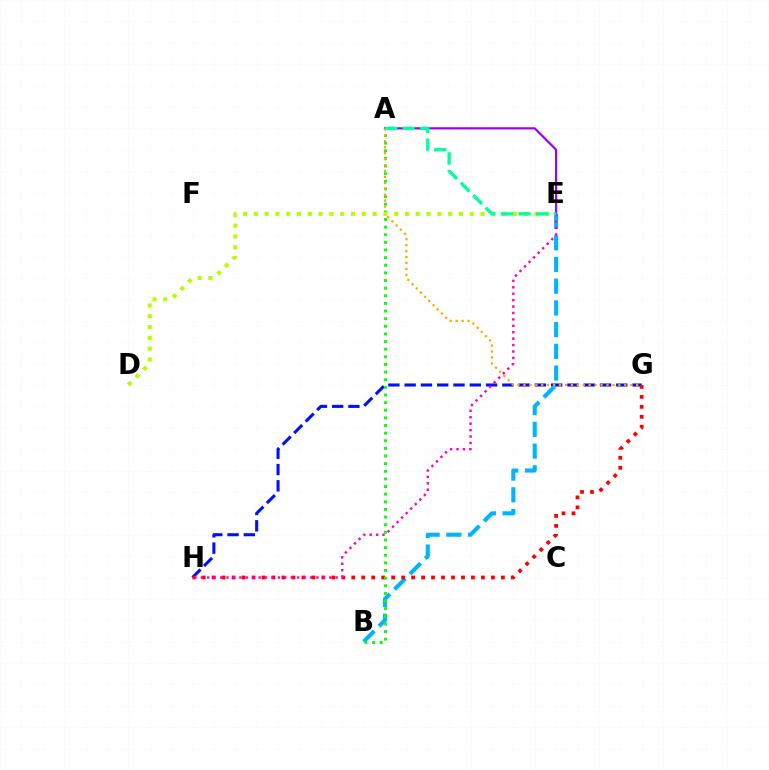{('G', 'H'): [{'color': '#0010ff', 'line_style': 'dashed', 'thickness': 2.21}, {'color': '#ff0000', 'line_style': 'dotted', 'thickness': 2.71}], ('B', 'E'): [{'color': '#00b5ff', 'line_style': 'dashed', 'thickness': 2.95}], ('A', 'B'): [{'color': '#08ff00', 'line_style': 'dotted', 'thickness': 2.07}], ('A', 'E'): [{'color': '#9b00ff', 'line_style': 'solid', 'thickness': 1.57}, {'color': '#00ff9d', 'line_style': 'dashed', 'thickness': 2.39}], ('E', 'H'): [{'color': '#ff00bd', 'line_style': 'dotted', 'thickness': 1.74}], ('A', 'G'): [{'color': '#ffa500', 'line_style': 'dotted', 'thickness': 1.61}], ('D', 'E'): [{'color': '#b3ff00', 'line_style': 'dotted', 'thickness': 2.93}]}